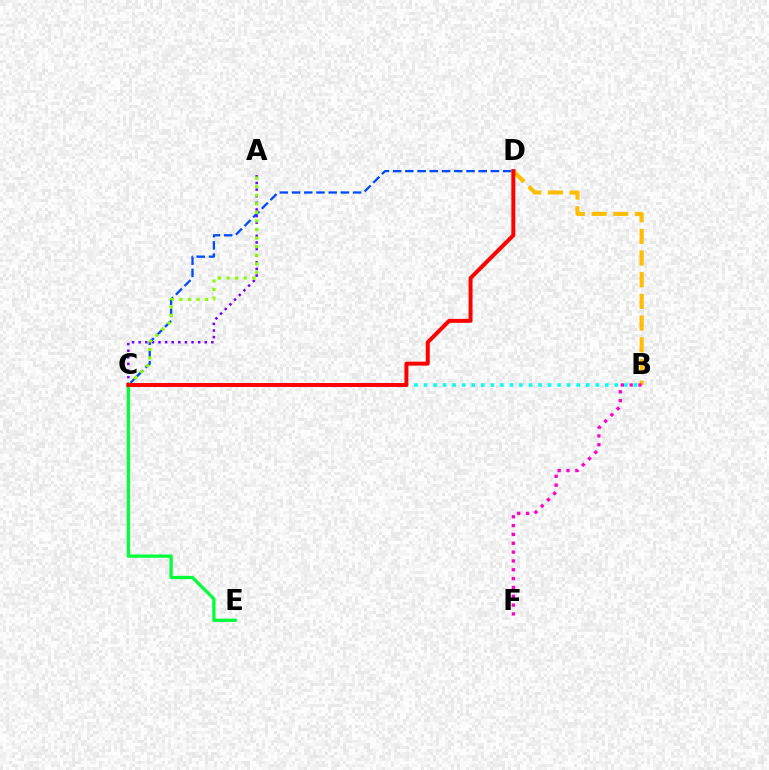{('B', 'C'): [{'color': '#00fff6', 'line_style': 'dotted', 'thickness': 2.59}], ('C', 'D'): [{'color': '#004bff', 'line_style': 'dashed', 'thickness': 1.66}, {'color': '#ff0000', 'line_style': 'solid', 'thickness': 2.86}], ('A', 'C'): [{'color': '#7200ff', 'line_style': 'dotted', 'thickness': 1.8}, {'color': '#84ff00', 'line_style': 'dotted', 'thickness': 2.33}], ('B', 'D'): [{'color': '#ffbd00', 'line_style': 'dashed', 'thickness': 2.95}], ('C', 'E'): [{'color': '#00ff39', 'line_style': 'solid', 'thickness': 2.34}], ('B', 'F'): [{'color': '#ff00cf', 'line_style': 'dotted', 'thickness': 2.4}]}